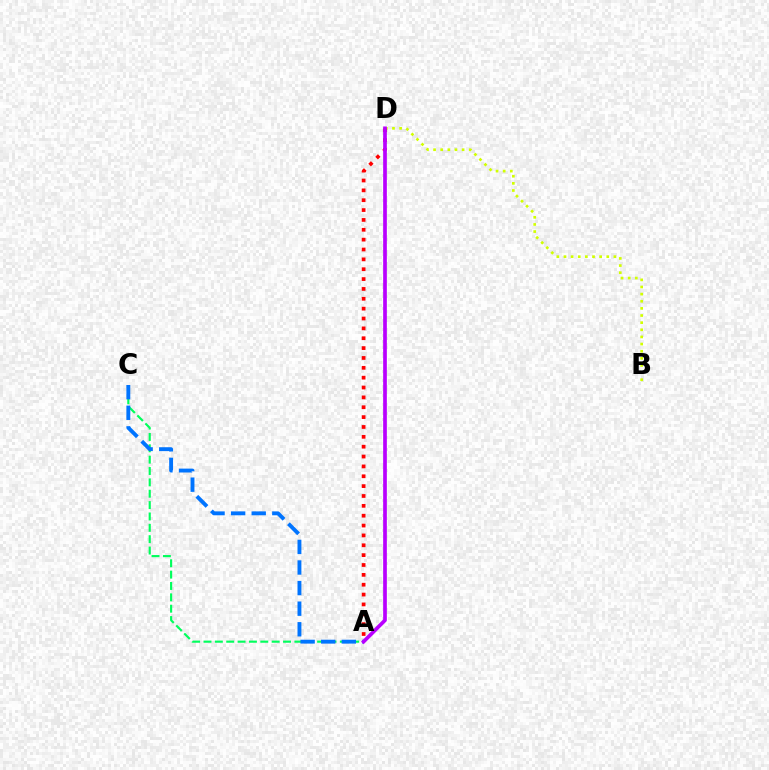{('B', 'D'): [{'color': '#d1ff00', 'line_style': 'dotted', 'thickness': 1.94}], ('A', 'C'): [{'color': '#00ff5c', 'line_style': 'dashed', 'thickness': 1.54}, {'color': '#0074ff', 'line_style': 'dashed', 'thickness': 2.8}], ('A', 'D'): [{'color': '#ff0000', 'line_style': 'dotted', 'thickness': 2.68}, {'color': '#b900ff', 'line_style': 'solid', 'thickness': 2.66}]}